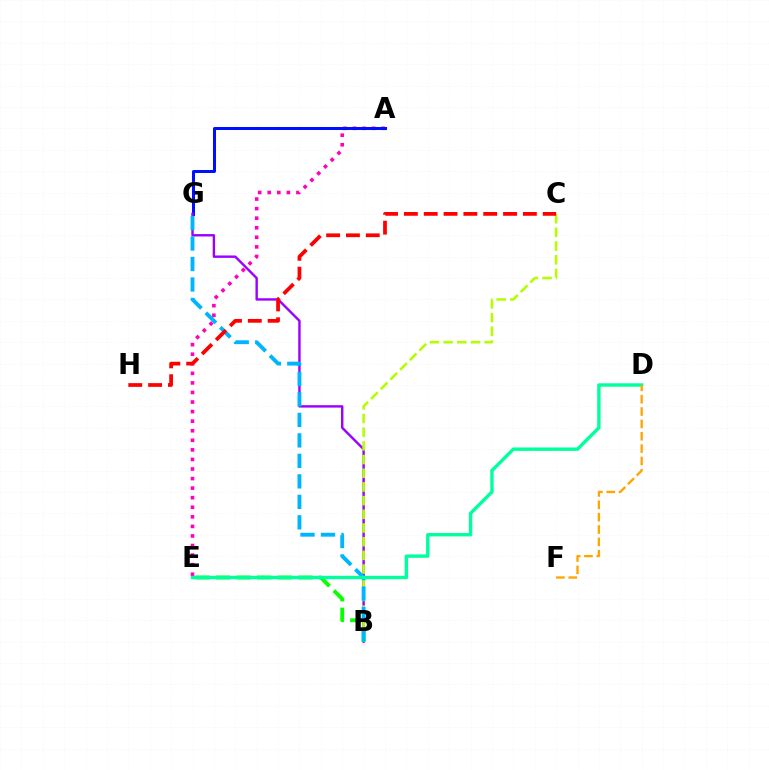{('A', 'E'): [{'color': '#ff00bd', 'line_style': 'dotted', 'thickness': 2.6}], ('A', 'G'): [{'color': '#0010ff', 'line_style': 'solid', 'thickness': 2.17}], ('B', 'G'): [{'color': '#9b00ff', 'line_style': 'solid', 'thickness': 1.73}, {'color': '#00b5ff', 'line_style': 'dashed', 'thickness': 2.78}], ('B', 'C'): [{'color': '#b3ff00', 'line_style': 'dashed', 'thickness': 1.86}], ('B', 'E'): [{'color': '#08ff00', 'line_style': 'dashed', 'thickness': 2.79}], ('C', 'H'): [{'color': '#ff0000', 'line_style': 'dashed', 'thickness': 2.69}], ('D', 'E'): [{'color': '#00ff9d', 'line_style': 'solid', 'thickness': 2.44}], ('D', 'F'): [{'color': '#ffa500', 'line_style': 'dashed', 'thickness': 1.68}]}